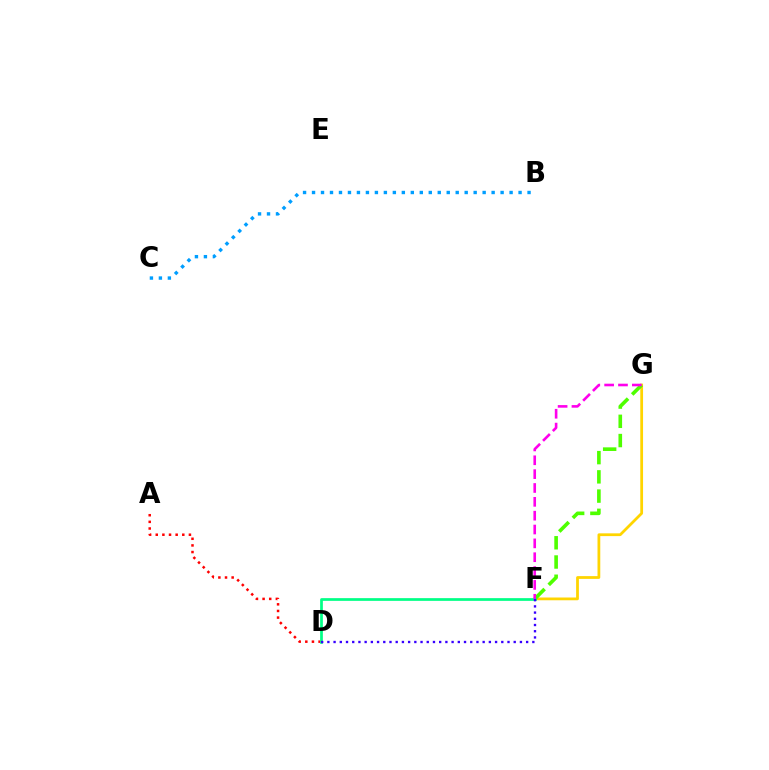{('F', 'G'): [{'color': '#ffd500', 'line_style': 'solid', 'thickness': 1.99}, {'color': '#4fff00', 'line_style': 'dashed', 'thickness': 2.61}, {'color': '#ff00ed', 'line_style': 'dashed', 'thickness': 1.88}], ('A', 'D'): [{'color': '#ff0000', 'line_style': 'dotted', 'thickness': 1.8}], ('D', 'F'): [{'color': '#00ff86', 'line_style': 'solid', 'thickness': 1.96}, {'color': '#3700ff', 'line_style': 'dotted', 'thickness': 1.69}], ('B', 'C'): [{'color': '#009eff', 'line_style': 'dotted', 'thickness': 2.44}]}